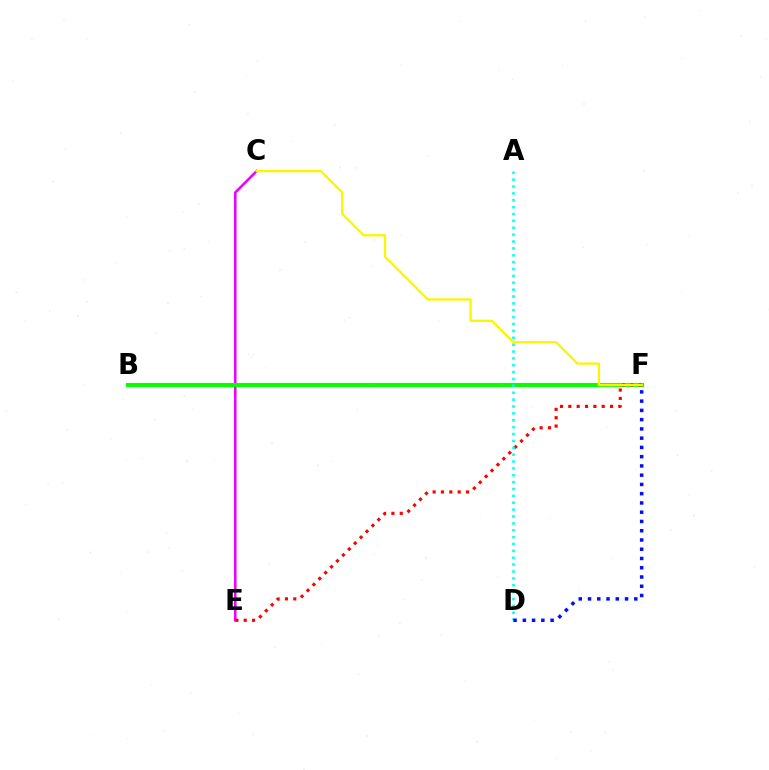{('C', 'E'): [{'color': '#ee00ff', 'line_style': 'solid', 'thickness': 1.82}], ('B', 'F'): [{'color': '#08ff00', 'line_style': 'solid', 'thickness': 2.94}], ('E', 'F'): [{'color': '#ff0000', 'line_style': 'dotted', 'thickness': 2.27}], ('A', 'D'): [{'color': '#00fff6', 'line_style': 'dotted', 'thickness': 1.87}], ('D', 'F'): [{'color': '#0010ff', 'line_style': 'dotted', 'thickness': 2.51}], ('C', 'F'): [{'color': '#fcf500', 'line_style': 'solid', 'thickness': 1.65}]}